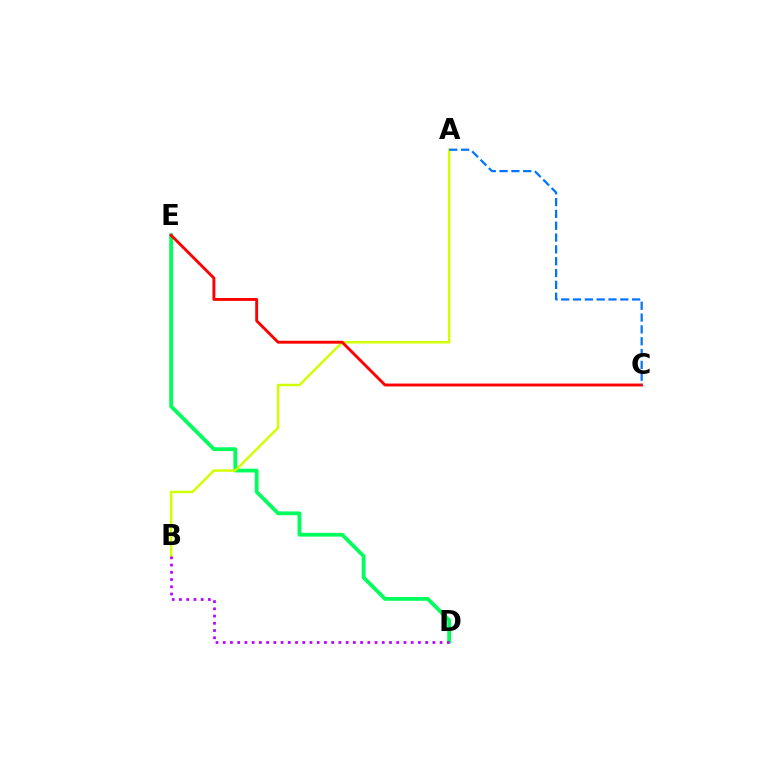{('D', 'E'): [{'color': '#00ff5c', 'line_style': 'solid', 'thickness': 2.73}], ('A', 'B'): [{'color': '#d1ff00', 'line_style': 'solid', 'thickness': 1.79}], ('C', 'E'): [{'color': '#ff0000', 'line_style': 'solid', 'thickness': 2.08}], ('B', 'D'): [{'color': '#b900ff', 'line_style': 'dotted', 'thickness': 1.96}], ('A', 'C'): [{'color': '#0074ff', 'line_style': 'dashed', 'thickness': 1.61}]}